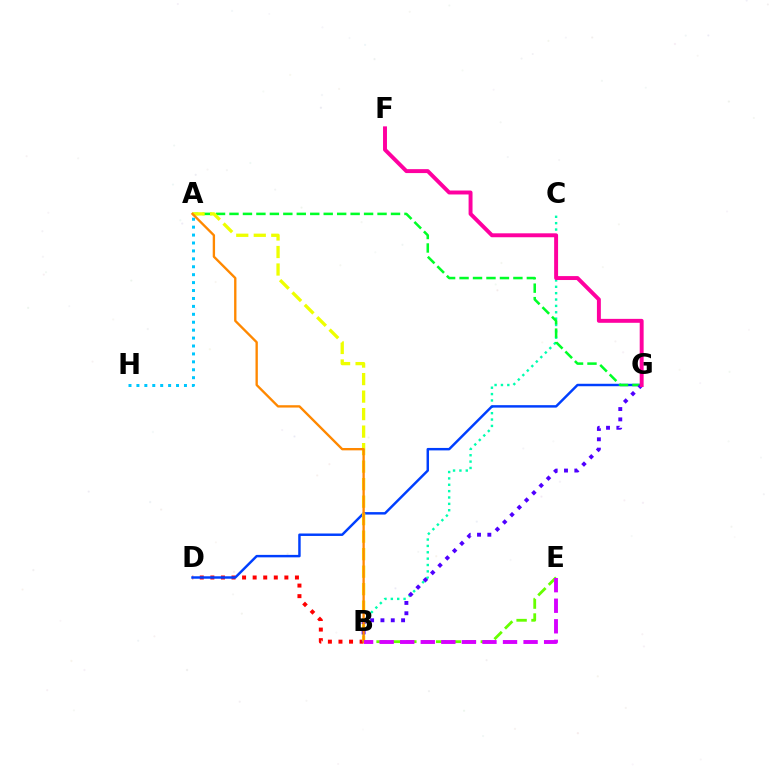{('B', 'C'): [{'color': '#00ffaf', 'line_style': 'dotted', 'thickness': 1.73}], ('B', 'D'): [{'color': '#ff0000', 'line_style': 'dotted', 'thickness': 2.87}], ('D', 'G'): [{'color': '#003fff', 'line_style': 'solid', 'thickness': 1.77}], ('A', 'G'): [{'color': '#00ff27', 'line_style': 'dashed', 'thickness': 1.83}], ('A', 'H'): [{'color': '#00c7ff', 'line_style': 'dotted', 'thickness': 2.15}], ('A', 'B'): [{'color': '#eeff00', 'line_style': 'dashed', 'thickness': 2.38}, {'color': '#ff8800', 'line_style': 'solid', 'thickness': 1.69}], ('B', 'E'): [{'color': '#66ff00', 'line_style': 'dashed', 'thickness': 2.02}, {'color': '#d600ff', 'line_style': 'dashed', 'thickness': 2.79}], ('B', 'G'): [{'color': '#4f00ff', 'line_style': 'dotted', 'thickness': 2.81}], ('F', 'G'): [{'color': '#ff00a0', 'line_style': 'solid', 'thickness': 2.83}]}